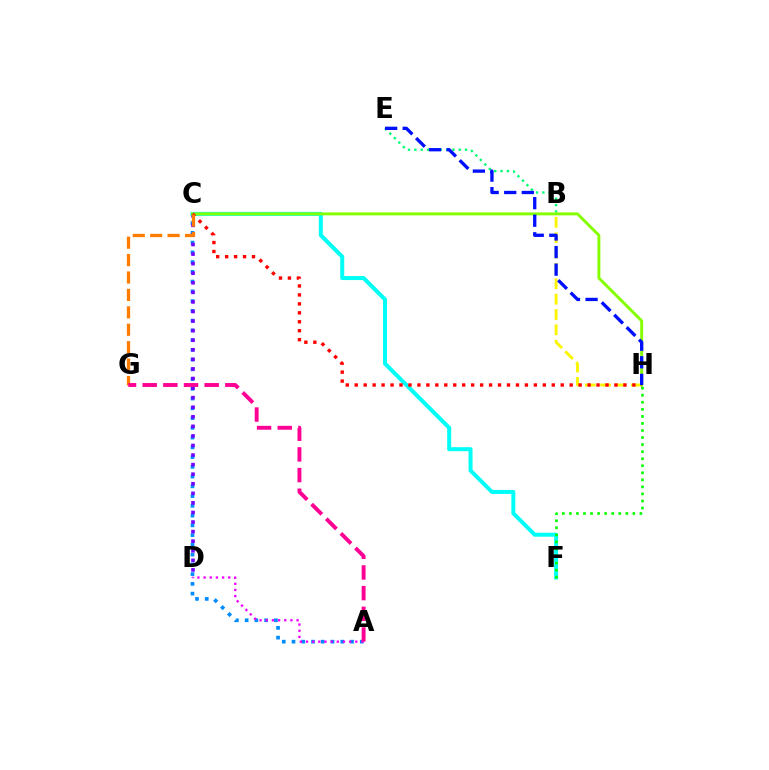{('A', 'C'): [{'color': '#008cff', 'line_style': 'dotted', 'thickness': 2.65}], ('A', 'D'): [{'color': '#ee00ff', 'line_style': 'dotted', 'thickness': 1.67}], ('B', 'H'): [{'color': '#fcf500', 'line_style': 'dashed', 'thickness': 2.09}], ('C', 'D'): [{'color': '#7200ff', 'line_style': 'dotted', 'thickness': 2.6}], ('C', 'F'): [{'color': '#00fff6', 'line_style': 'solid', 'thickness': 2.89}], ('B', 'E'): [{'color': '#00ff74', 'line_style': 'dotted', 'thickness': 1.72}], ('C', 'H'): [{'color': '#84ff00', 'line_style': 'solid', 'thickness': 2.1}, {'color': '#ff0000', 'line_style': 'dotted', 'thickness': 2.43}], ('E', 'H'): [{'color': '#0010ff', 'line_style': 'dashed', 'thickness': 2.39}], ('C', 'G'): [{'color': '#ff7c00', 'line_style': 'dashed', 'thickness': 2.37}], ('F', 'H'): [{'color': '#08ff00', 'line_style': 'dotted', 'thickness': 1.92}], ('A', 'G'): [{'color': '#ff0094', 'line_style': 'dashed', 'thickness': 2.81}]}